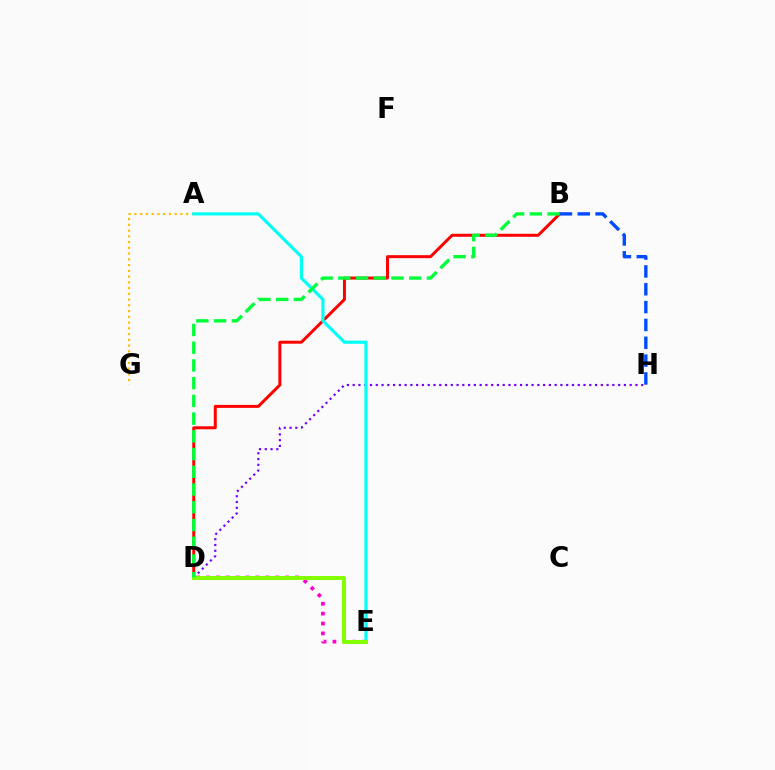{('B', 'D'): [{'color': '#ff0000', 'line_style': 'solid', 'thickness': 2.15}, {'color': '#00ff39', 'line_style': 'dashed', 'thickness': 2.41}], ('D', 'E'): [{'color': '#ff00cf', 'line_style': 'dotted', 'thickness': 2.69}, {'color': '#84ff00', 'line_style': 'solid', 'thickness': 2.88}], ('B', 'H'): [{'color': '#004bff', 'line_style': 'dashed', 'thickness': 2.42}], ('D', 'H'): [{'color': '#7200ff', 'line_style': 'dotted', 'thickness': 1.57}], ('A', 'G'): [{'color': '#ffbd00', 'line_style': 'dotted', 'thickness': 1.56}], ('A', 'E'): [{'color': '#00fff6', 'line_style': 'solid', 'thickness': 2.26}]}